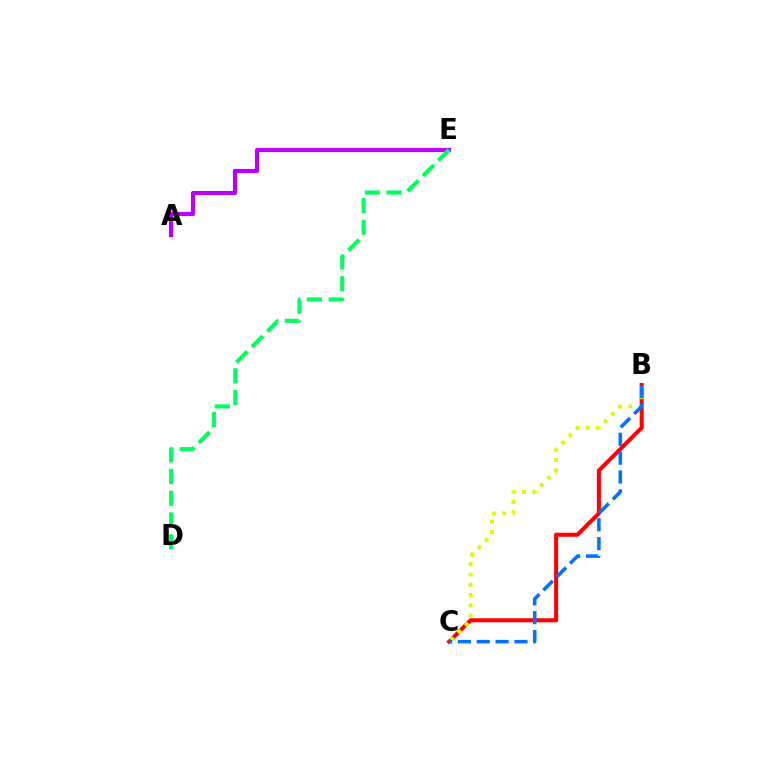{('B', 'C'): [{'color': '#ff0000', 'line_style': 'solid', 'thickness': 2.92}, {'color': '#d1ff00', 'line_style': 'dotted', 'thickness': 2.79}, {'color': '#0074ff', 'line_style': 'dashed', 'thickness': 2.56}], ('A', 'E'): [{'color': '#b900ff', 'line_style': 'solid', 'thickness': 2.98}], ('D', 'E'): [{'color': '#00ff5c', 'line_style': 'dashed', 'thickness': 2.95}]}